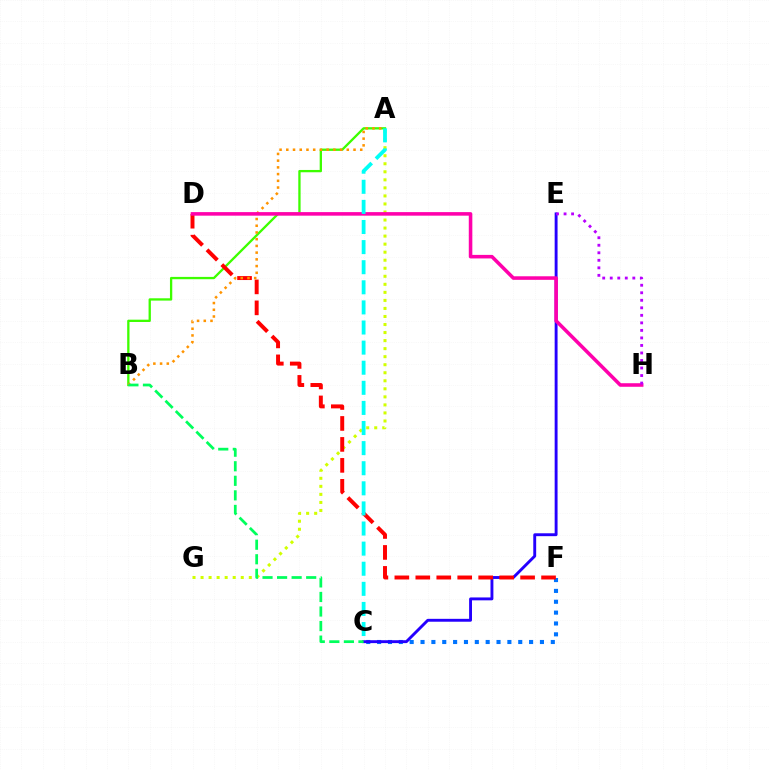{('A', 'G'): [{'color': '#d1ff00', 'line_style': 'dotted', 'thickness': 2.18}], ('C', 'F'): [{'color': '#0074ff', 'line_style': 'dotted', 'thickness': 2.95}], ('C', 'E'): [{'color': '#2500ff', 'line_style': 'solid', 'thickness': 2.08}], ('A', 'B'): [{'color': '#3dff00', 'line_style': 'solid', 'thickness': 1.66}, {'color': '#ff9400', 'line_style': 'dotted', 'thickness': 1.83}], ('D', 'F'): [{'color': '#ff0000', 'line_style': 'dashed', 'thickness': 2.85}], ('B', 'C'): [{'color': '#00ff5c', 'line_style': 'dashed', 'thickness': 1.98}], ('D', 'H'): [{'color': '#ff00ac', 'line_style': 'solid', 'thickness': 2.56}], ('E', 'H'): [{'color': '#b900ff', 'line_style': 'dotted', 'thickness': 2.04}], ('A', 'C'): [{'color': '#00fff6', 'line_style': 'dashed', 'thickness': 2.73}]}